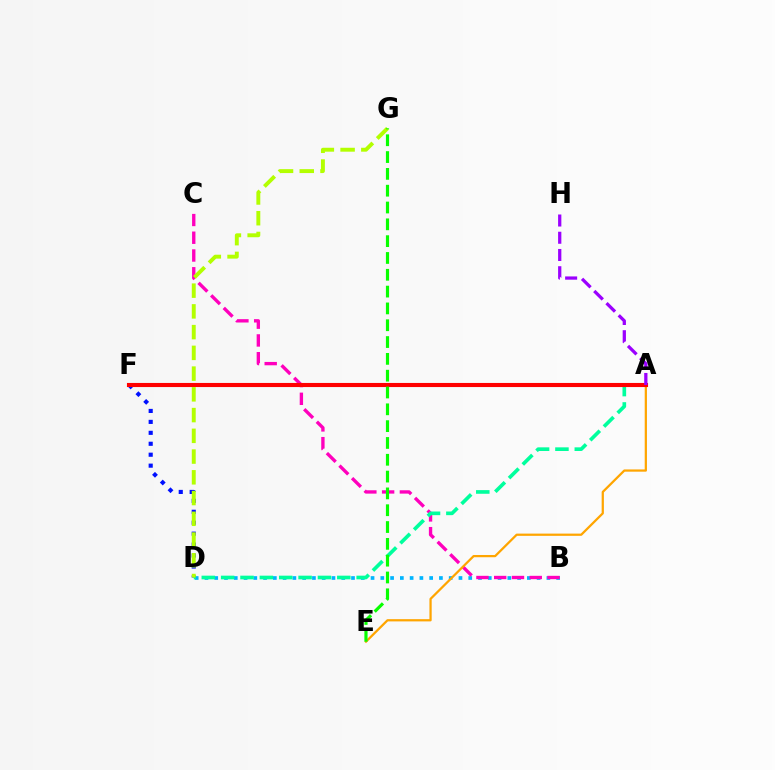{('B', 'D'): [{'color': '#00b5ff', 'line_style': 'dotted', 'thickness': 2.65}], ('B', 'C'): [{'color': '#ff00bd', 'line_style': 'dashed', 'thickness': 2.41}], ('A', 'E'): [{'color': '#ffa500', 'line_style': 'solid', 'thickness': 1.62}], ('D', 'F'): [{'color': '#0010ff', 'line_style': 'dotted', 'thickness': 2.97}], ('A', 'D'): [{'color': '#00ff9d', 'line_style': 'dashed', 'thickness': 2.63}], ('A', 'F'): [{'color': '#ff0000', 'line_style': 'solid', 'thickness': 2.96}], ('A', 'H'): [{'color': '#9b00ff', 'line_style': 'dashed', 'thickness': 2.34}], ('D', 'G'): [{'color': '#b3ff00', 'line_style': 'dashed', 'thickness': 2.82}], ('E', 'G'): [{'color': '#08ff00', 'line_style': 'dashed', 'thickness': 2.28}]}